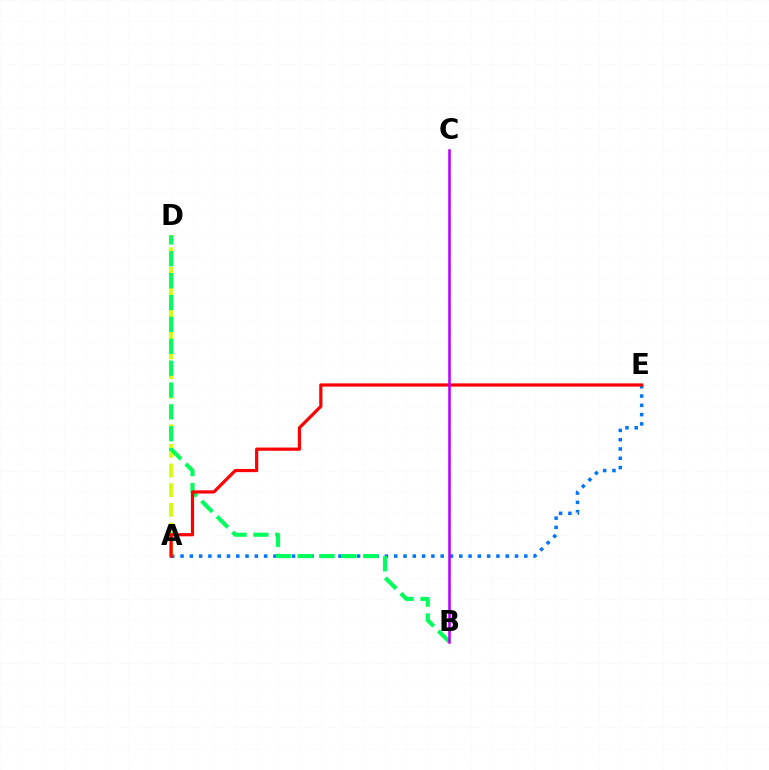{('A', 'E'): [{'color': '#0074ff', 'line_style': 'dotted', 'thickness': 2.52}, {'color': '#ff0000', 'line_style': 'solid', 'thickness': 2.31}], ('A', 'D'): [{'color': '#d1ff00', 'line_style': 'dashed', 'thickness': 2.67}], ('B', 'D'): [{'color': '#00ff5c', 'line_style': 'dashed', 'thickness': 2.97}], ('B', 'C'): [{'color': '#b900ff', 'line_style': 'solid', 'thickness': 1.83}]}